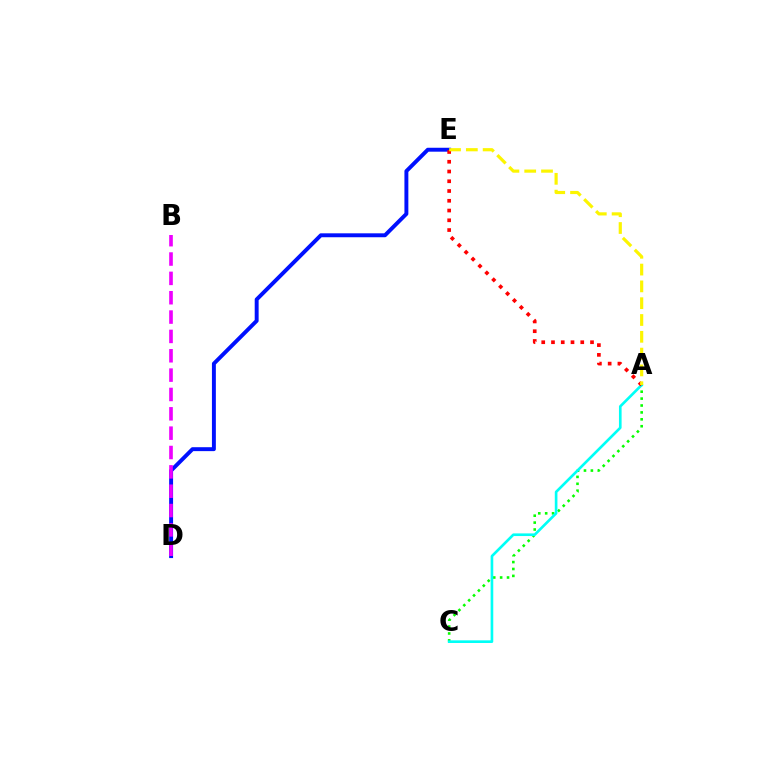{('D', 'E'): [{'color': '#0010ff', 'line_style': 'solid', 'thickness': 2.83}], ('A', 'C'): [{'color': '#08ff00', 'line_style': 'dotted', 'thickness': 1.88}, {'color': '#00fff6', 'line_style': 'solid', 'thickness': 1.91}], ('B', 'D'): [{'color': '#ee00ff', 'line_style': 'dashed', 'thickness': 2.63}], ('A', 'E'): [{'color': '#ff0000', 'line_style': 'dotted', 'thickness': 2.65}, {'color': '#fcf500', 'line_style': 'dashed', 'thickness': 2.28}]}